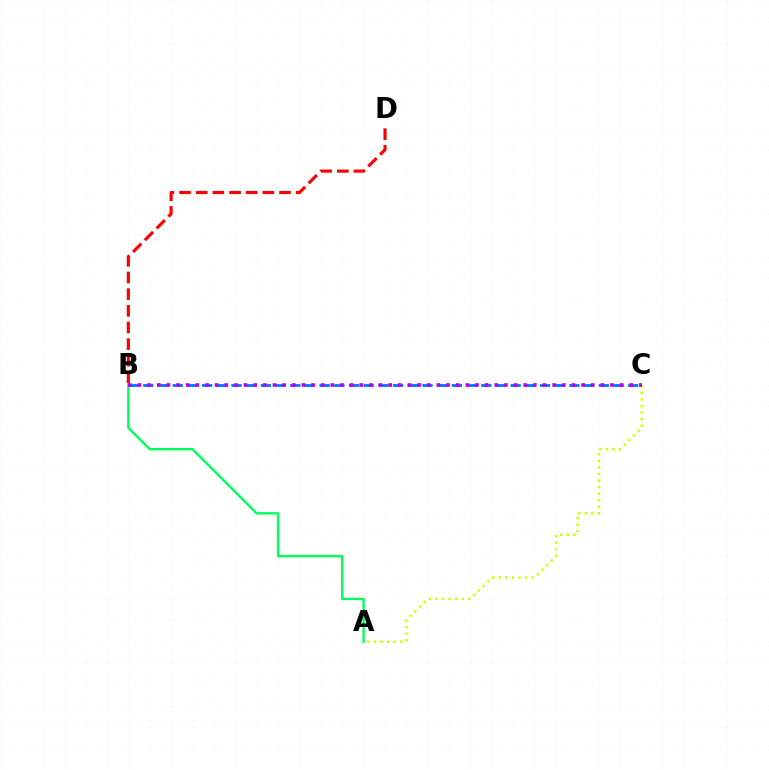{('A', 'B'): [{'color': '#00ff5c', 'line_style': 'solid', 'thickness': 1.72}], ('B', 'C'): [{'color': '#0074ff', 'line_style': 'dashed', 'thickness': 2.0}, {'color': '#b900ff', 'line_style': 'dotted', 'thickness': 2.62}], ('B', 'D'): [{'color': '#ff0000', 'line_style': 'dashed', 'thickness': 2.26}], ('A', 'C'): [{'color': '#d1ff00', 'line_style': 'dotted', 'thickness': 1.78}]}